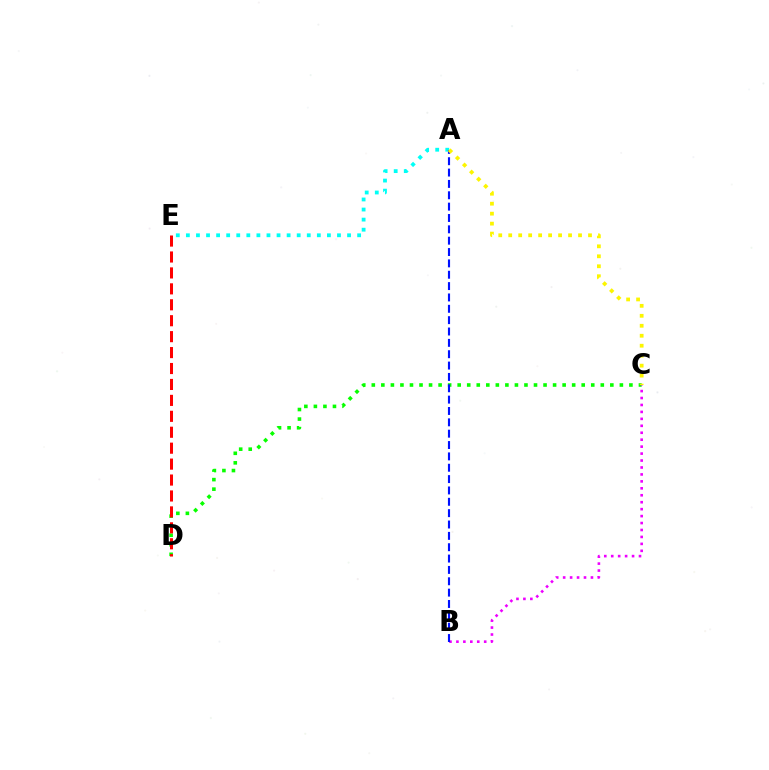{('C', 'D'): [{'color': '#08ff00', 'line_style': 'dotted', 'thickness': 2.59}], ('B', 'C'): [{'color': '#ee00ff', 'line_style': 'dotted', 'thickness': 1.89}], ('D', 'E'): [{'color': '#ff0000', 'line_style': 'dashed', 'thickness': 2.16}], ('A', 'E'): [{'color': '#00fff6', 'line_style': 'dotted', 'thickness': 2.74}], ('A', 'B'): [{'color': '#0010ff', 'line_style': 'dashed', 'thickness': 1.54}], ('A', 'C'): [{'color': '#fcf500', 'line_style': 'dotted', 'thickness': 2.71}]}